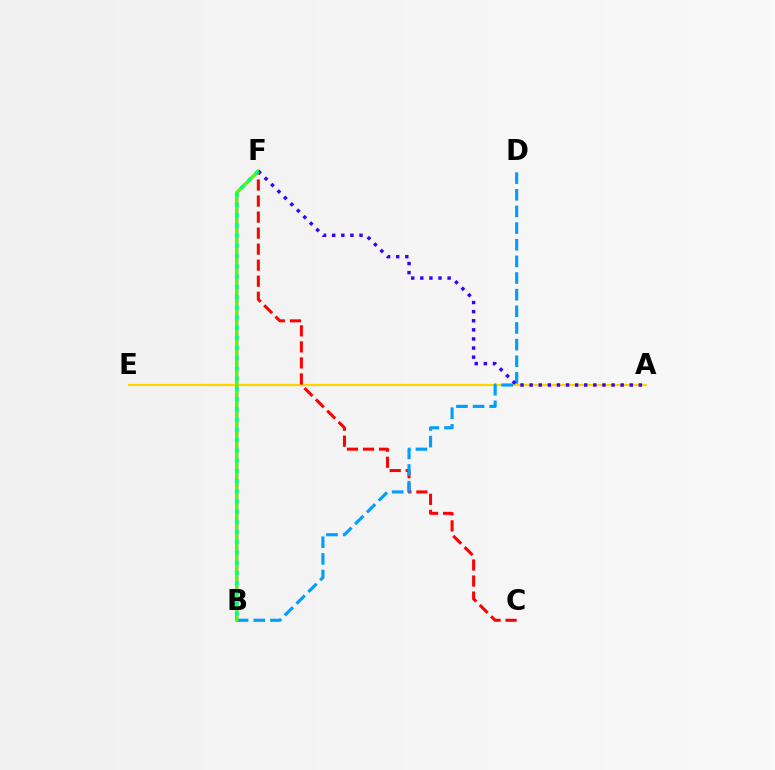{('A', 'E'): [{'color': '#ffd500', 'line_style': 'solid', 'thickness': 1.58}], ('C', 'F'): [{'color': '#ff0000', 'line_style': 'dashed', 'thickness': 2.18}], ('B', 'F'): [{'color': '#ff00ed', 'line_style': 'solid', 'thickness': 2.02}, {'color': '#4fff00', 'line_style': 'solid', 'thickness': 2.29}, {'color': '#00ff86', 'line_style': 'dotted', 'thickness': 2.78}], ('B', 'D'): [{'color': '#009eff', 'line_style': 'dashed', 'thickness': 2.26}], ('A', 'F'): [{'color': '#3700ff', 'line_style': 'dotted', 'thickness': 2.47}]}